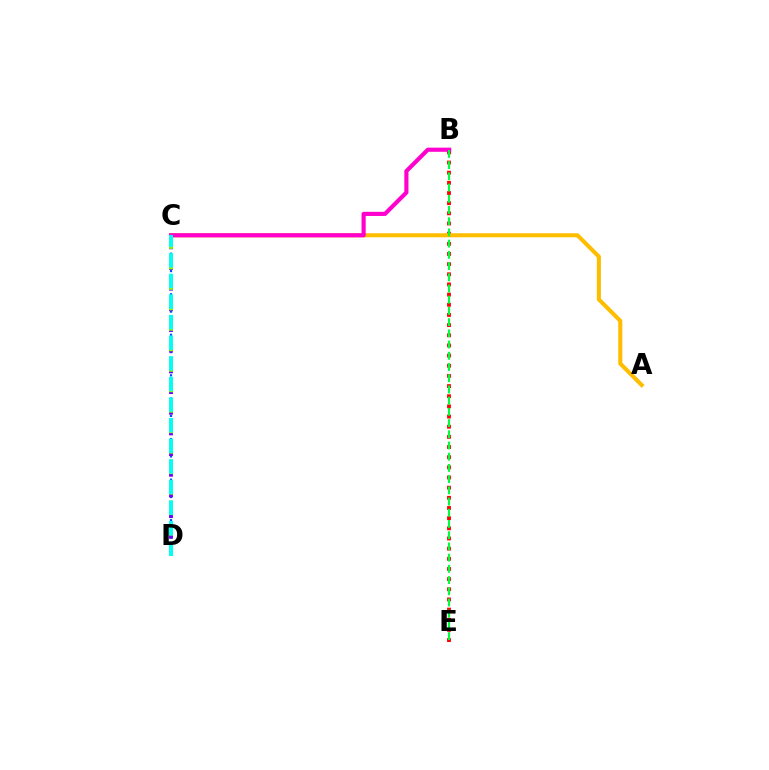{('B', 'E'): [{'color': '#ff0000', 'line_style': 'dotted', 'thickness': 2.76}, {'color': '#00ff39', 'line_style': 'dashed', 'thickness': 1.52}], ('A', 'C'): [{'color': '#ffbd00', 'line_style': 'solid', 'thickness': 2.93}], ('C', 'D'): [{'color': '#004bff', 'line_style': 'dotted', 'thickness': 1.57}, {'color': '#7200ff', 'line_style': 'dotted', 'thickness': 2.81}, {'color': '#84ff00', 'line_style': 'dashed', 'thickness': 2.78}, {'color': '#00fff6', 'line_style': 'dashed', 'thickness': 2.8}], ('B', 'C'): [{'color': '#ff00cf', 'line_style': 'solid', 'thickness': 2.98}]}